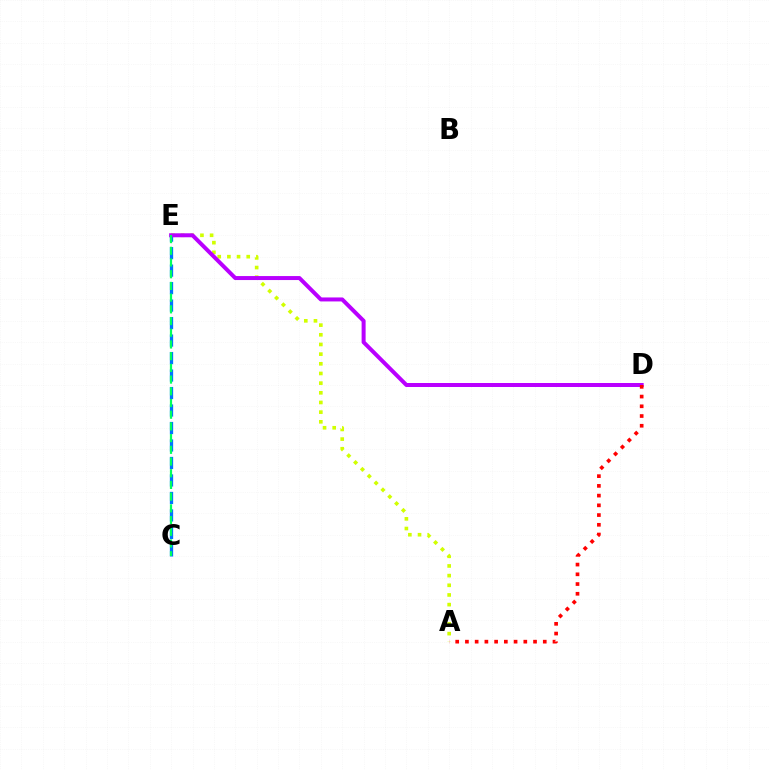{('A', 'E'): [{'color': '#d1ff00', 'line_style': 'dotted', 'thickness': 2.63}], ('C', 'E'): [{'color': '#0074ff', 'line_style': 'dashed', 'thickness': 2.38}, {'color': '#00ff5c', 'line_style': 'dashed', 'thickness': 1.59}], ('D', 'E'): [{'color': '#b900ff', 'line_style': 'solid', 'thickness': 2.87}], ('A', 'D'): [{'color': '#ff0000', 'line_style': 'dotted', 'thickness': 2.64}]}